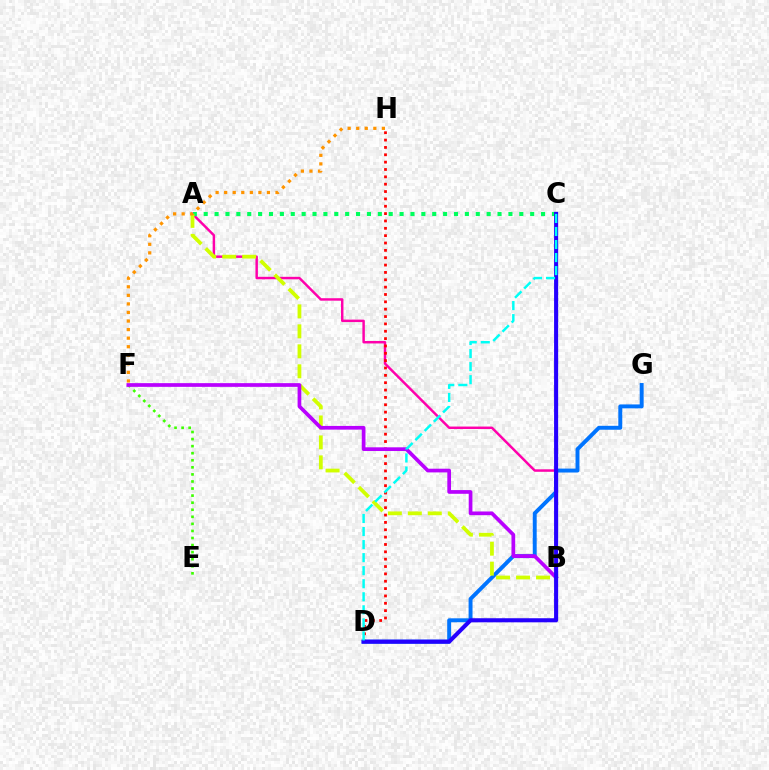{('A', 'B'): [{'color': '#ff00ac', 'line_style': 'solid', 'thickness': 1.77}, {'color': '#d1ff00', 'line_style': 'dashed', 'thickness': 2.71}], ('A', 'C'): [{'color': '#00ff5c', 'line_style': 'dotted', 'thickness': 2.96}], ('D', 'H'): [{'color': '#ff0000', 'line_style': 'dotted', 'thickness': 2.0}], ('D', 'G'): [{'color': '#0074ff', 'line_style': 'solid', 'thickness': 2.83}], ('E', 'F'): [{'color': '#3dff00', 'line_style': 'dotted', 'thickness': 1.92}], ('B', 'F'): [{'color': '#b900ff', 'line_style': 'solid', 'thickness': 2.66}], ('C', 'D'): [{'color': '#2500ff', 'line_style': 'solid', 'thickness': 2.93}, {'color': '#00fff6', 'line_style': 'dashed', 'thickness': 1.77}], ('F', 'H'): [{'color': '#ff9400', 'line_style': 'dotted', 'thickness': 2.33}]}